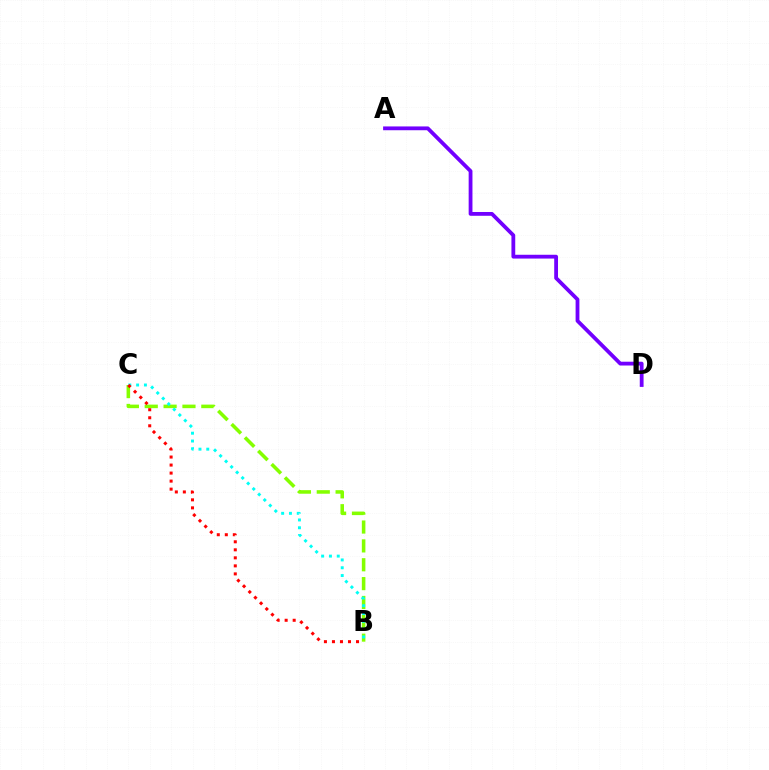{('A', 'D'): [{'color': '#7200ff', 'line_style': 'solid', 'thickness': 2.73}], ('B', 'C'): [{'color': '#84ff00', 'line_style': 'dashed', 'thickness': 2.56}, {'color': '#00fff6', 'line_style': 'dotted', 'thickness': 2.12}, {'color': '#ff0000', 'line_style': 'dotted', 'thickness': 2.18}]}